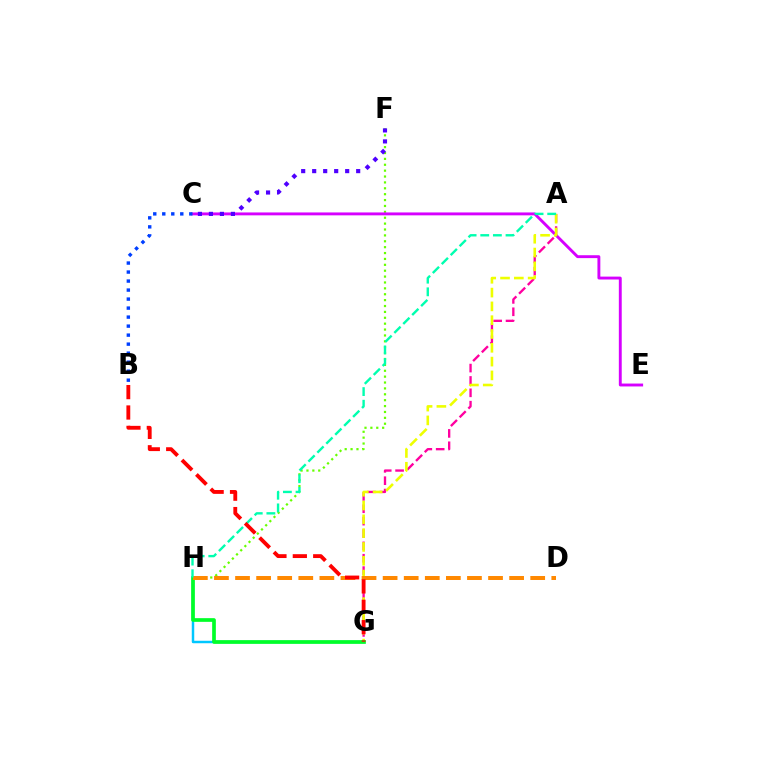{('G', 'H'): [{'color': '#00c7ff', 'line_style': 'solid', 'thickness': 1.78}, {'color': '#00ff27', 'line_style': 'solid', 'thickness': 2.65}], ('F', 'H'): [{'color': '#66ff00', 'line_style': 'dotted', 'thickness': 1.6}], ('C', 'E'): [{'color': '#d600ff', 'line_style': 'solid', 'thickness': 2.08}], ('A', 'G'): [{'color': '#ff00a0', 'line_style': 'dashed', 'thickness': 1.68}, {'color': '#eeff00', 'line_style': 'dashed', 'thickness': 1.88}], ('B', 'C'): [{'color': '#003fff', 'line_style': 'dotted', 'thickness': 2.45}], ('D', 'H'): [{'color': '#ff8800', 'line_style': 'dashed', 'thickness': 2.86}], ('A', 'H'): [{'color': '#00ffaf', 'line_style': 'dashed', 'thickness': 1.72}], ('C', 'F'): [{'color': '#4f00ff', 'line_style': 'dotted', 'thickness': 2.99}], ('B', 'G'): [{'color': '#ff0000', 'line_style': 'dashed', 'thickness': 2.77}]}